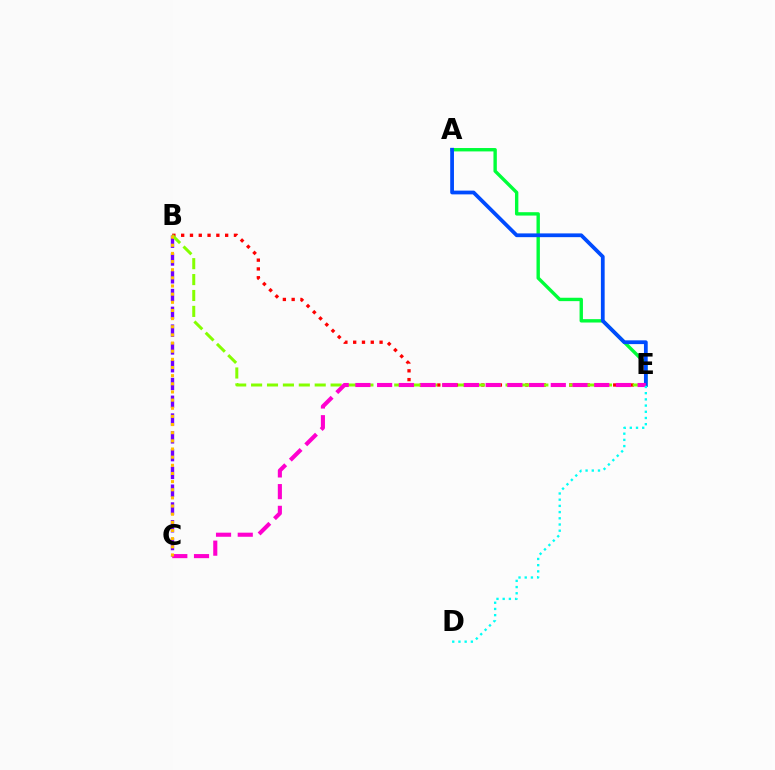{('A', 'E'): [{'color': '#00ff39', 'line_style': 'solid', 'thickness': 2.43}, {'color': '#004bff', 'line_style': 'solid', 'thickness': 2.7}], ('B', 'E'): [{'color': '#ff0000', 'line_style': 'dotted', 'thickness': 2.39}, {'color': '#84ff00', 'line_style': 'dashed', 'thickness': 2.16}], ('B', 'C'): [{'color': '#7200ff', 'line_style': 'dashed', 'thickness': 2.42}, {'color': '#ffbd00', 'line_style': 'dotted', 'thickness': 2.21}], ('C', 'E'): [{'color': '#ff00cf', 'line_style': 'dashed', 'thickness': 2.95}], ('D', 'E'): [{'color': '#00fff6', 'line_style': 'dotted', 'thickness': 1.69}]}